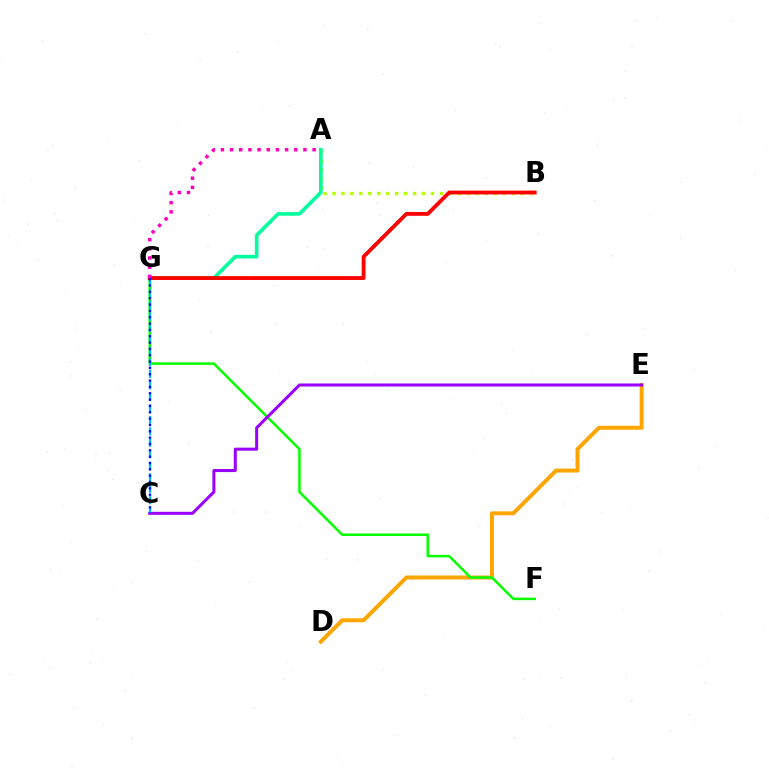{('A', 'B'): [{'color': '#b3ff00', 'line_style': 'dotted', 'thickness': 2.43}], ('D', 'E'): [{'color': '#ffa500', 'line_style': 'solid', 'thickness': 2.85}], ('F', 'G'): [{'color': '#08ff00', 'line_style': 'solid', 'thickness': 1.81}], ('A', 'G'): [{'color': '#00ff9d', 'line_style': 'solid', 'thickness': 2.61}, {'color': '#ff00bd', 'line_style': 'dotted', 'thickness': 2.49}], ('C', 'E'): [{'color': '#9b00ff', 'line_style': 'solid', 'thickness': 2.18}], ('B', 'G'): [{'color': '#ff0000', 'line_style': 'solid', 'thickness': 2.76}], ('C', 'G'): [{'color': '#00b5ff', 'line_style': 'dashed', 'thickness': 1.56}, {'color': '#0010ff', 'line_style': 'dotted', 'thickness': 1.72}]}